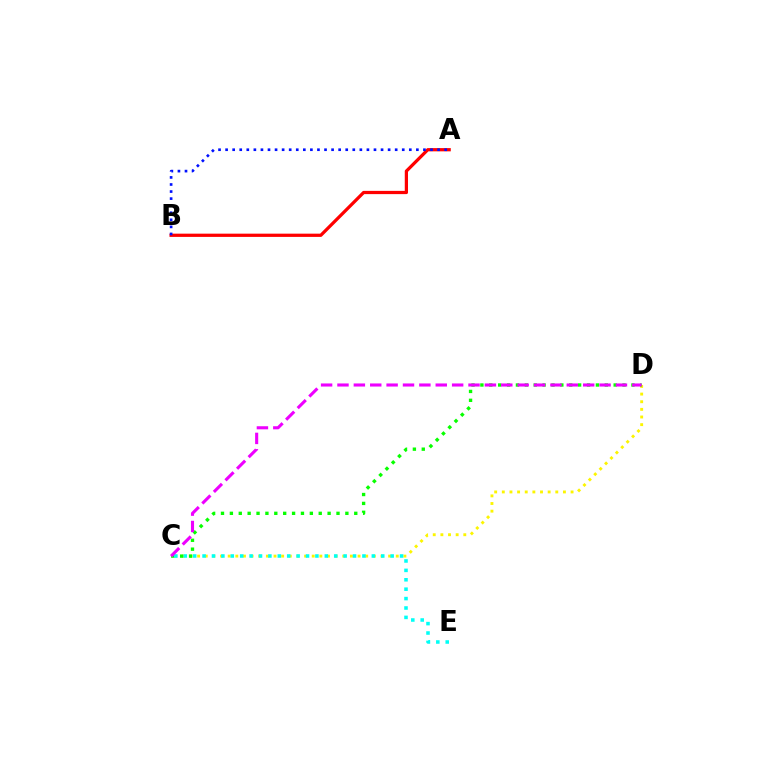{('C', 'D'): [{'color': '#fcf500', 'line_style': 'dotted', 'thickness': 2.08}, {'color': '#08ff00', 'line_style': 'dotted', 'thickness': 2.41}, {'color': '#ee00ff', 'line_style': 'dashed', 'thickness': 2.23}], ('A', 'B'): [{'color': '#ff0000', 'line_style': 'solid', 'thickness': 2.33}, {'color': '#0010ff', 'line_style': 'dotted', 'thickness': 1.92}], ('C', 'E'): [{'color': '#00fff6', 'line_style': 'dotted', 'thickness': 2.56}]}